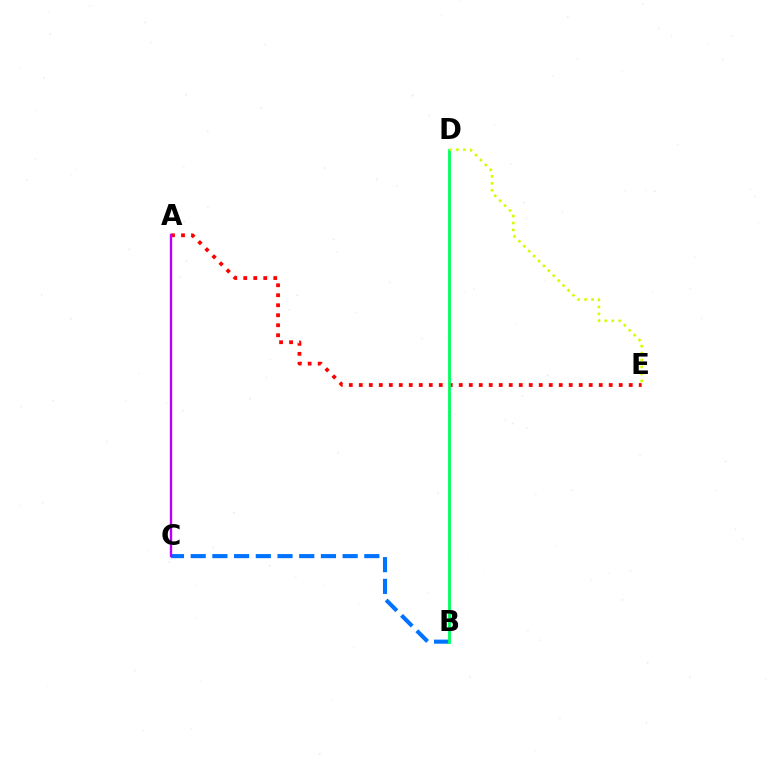{('B', 'C'): [{'color': '#0074ff', 'line_style': 'dashed', 'thickness': 2.95}], ('A', 'E'): [{'color': '#ff0000', 'line_style': 'dotted', 'thickness': 2.72}], ('A', 'C'): [{'color': '#b900ff', 'line_style': 'solid', 'thickness': 1.7}], ('B', 'D'): [{'color': '#00ff5c', 'line_style': 'solid', 'thickness': 2.02}], ('D', 'E'): [{'color': '#d1ff00', 'line_style': 'dotted', 'thickness': 1.89}]}